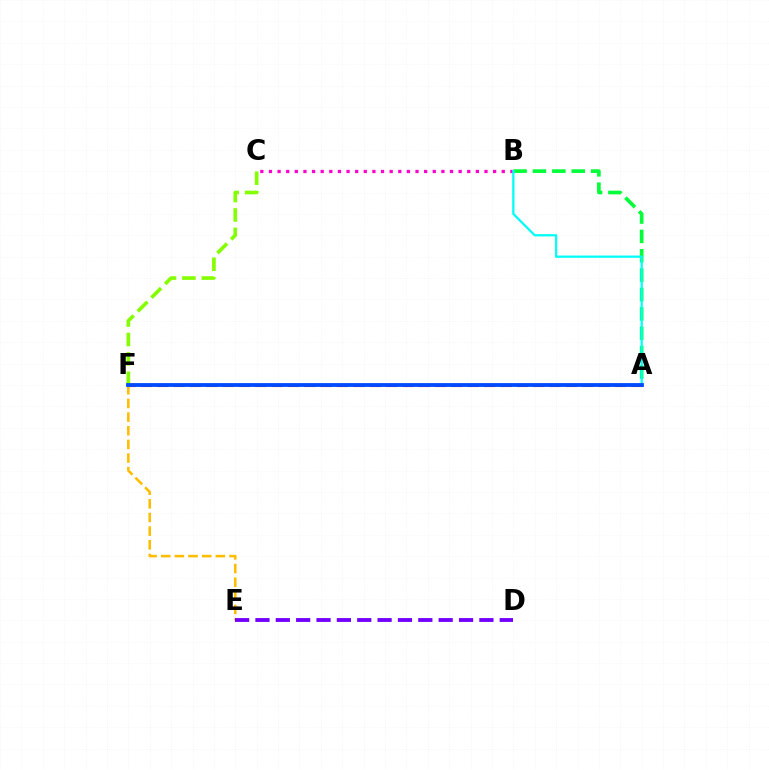{('A', 'B'): [{'color': '#00ff39', 'line_style': 'dashed', 'thickness': 2.63}, {'color': '#00fff6', 'line_style': 'solid', 'thickness': 1.62}], ('A', 'F'): [{'color': '#ff0000', 'line_style': 'dashed', 'thickness': 2.22}, {'color': '#004bff', 'line_style': 'solid', 'thickness': 2.74}], ('C', 'F'): [{'color': '#84ff00', 'line_style': 'dashed', 'thickness': 2.63}], ('B', 'C'): [{'color': '#ff00cf', 'line_style': 'dotted', 'thickness': 2.34}], ('E', 'F'): [{'color': '#ffbd00', 'line_style': 'dashed', 'thickness': 1.86}], ('D', 'E'): [{'color': '#7200ff', 'line_style': 'dashed', 'thickness': 2.77}]}